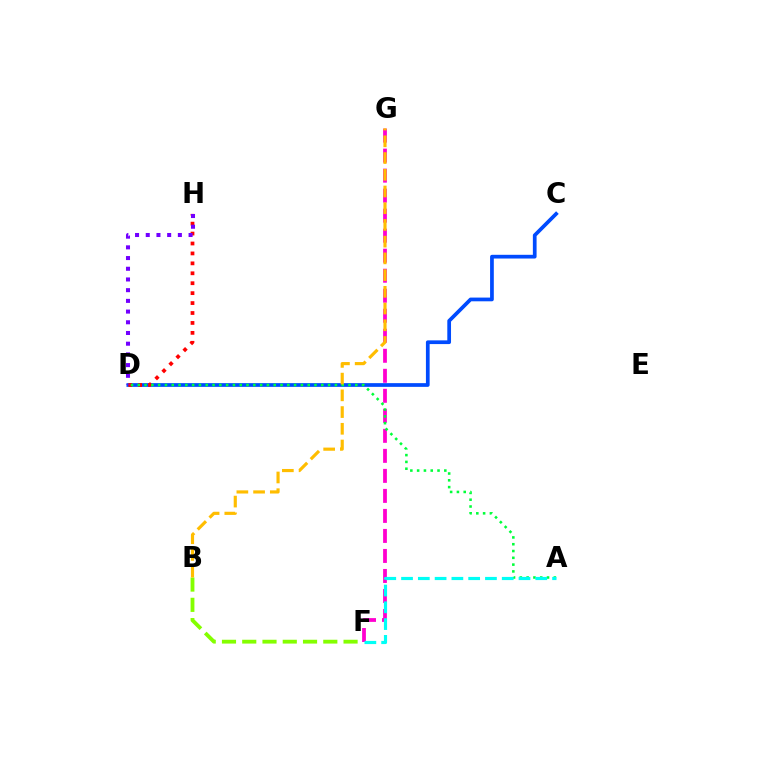{('F', 'G'): [{'color': '#ff00cf', 'line_style': 'dashed', 'thickness': 2.72}], ('C', 'D'): [{'color': '#004bff', 'line_style': 'solid', 'thickness': 2.68}], ('D', 'H'): [{'color': '#ff0000', 'line_style': 'dotted', 'thickness': 2.7}, {'color': '#7200ff', 'line_style': 'dotted', 'thickness': 2.91}], ('B', 'F'): [{'color': '#84ff00', 'line_style': 'dashed', 'thickness': 2.75}], ('A', 'D'): [{'color': '#00ff39', 'line_style': 'dotted', 'thickness': 1.85}], ('A', 'F'): [{'color': '#00fff6', 'line_style': 'dashed', 'thickness': 2.28}], ('B', 'G'): [{'color': '#ffbd00', 'line_style': 'dashed', 'thickness': 2.27}]}